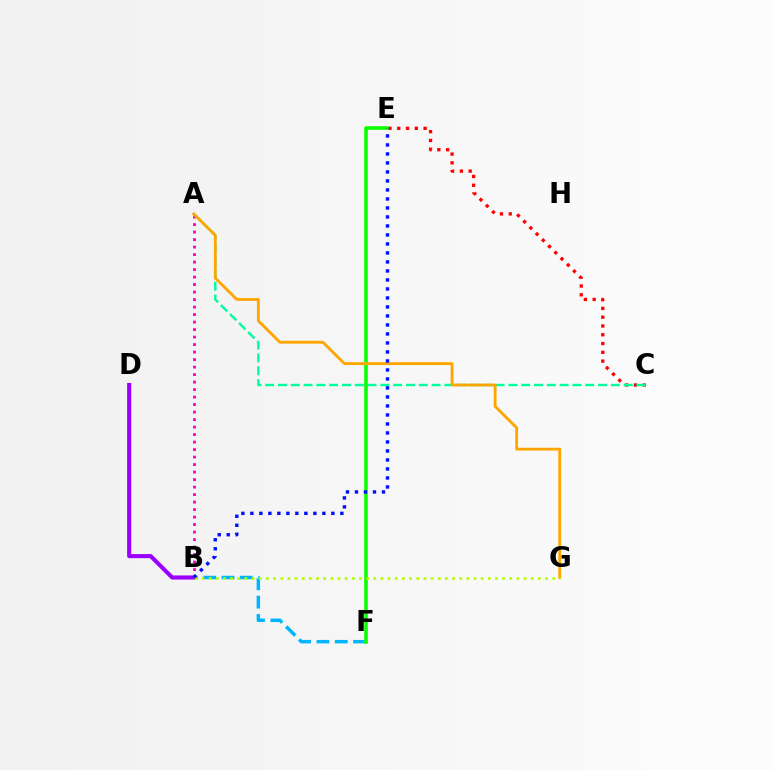{('B', 'F'): [{'color': '#00b5ff', 'line_style': 'dashed', 'thickness': 2.49}], ('C', 'E'): [{'color': '#ff0000', 'line_style': 'dotted', 'thickness': 2.39}], ('E', 'F'): [{'color': '#08ff00', 'line_style': 'solid', 'thickness': 2.55}], ('B', 'D'): [{'color': '#9b00ff', 'line_style': 'solid', 'thickness': 2.96}], ('A', 'B'): [{'color': '#ff00bd', 'line_style': 'dotted', 'thickness': 2.04}], ('A', 'C'): [{'color': '#00ff9d', 'line_style': 'dashed', 'thickness': 1.74}], ('A', 'G'): [{'color': '#ffa500', 'line_style': 'solid', 'thickness': 2.03}], ('B', 'G'): [{'color': '#b3ff00', 'line_style': 'dotted', 'thickness': 1.94}], ('B', 'E'): [{'color': '#0010ff', 'line_style': 'dotted', 'thickness': 2.45}]}